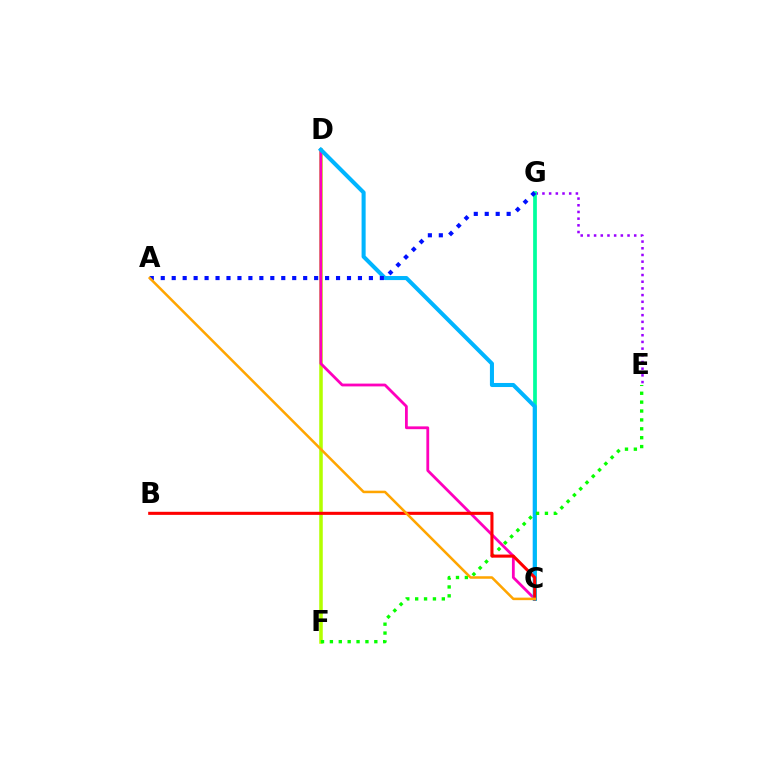{('D', 'F'): [{'color': '#b3ff00', 'line_style': 'solid', 'thickness': 2.55}], ('E', 'G'): [{'color': '#9b00ff', 'line_style': 'dotted', 'thickness': 1.82}], ('C', 'G'): [{'color': '#00ff9d', 'line_style': 'solid', 'thickness': 2.68}], ('C', 'D'): [{'color': '#ff00bd', 'line_style': 'solid', 'thickness': 2.01}, {'color': '#00b5ff', 'line_style': 'solid', 'thickness': 2.92}], ('E', 'F'): [{'color': '#08ff00', 'line_style': 'dotted', 'thickness': 2.41}], ('B', 'C'): [{'color': '#ff0000', 'line_style': 'solid', 'thickness': 2.21}], ('A', 'G'): [{'color': '#0010ff', 'line_style': 'dotted', 'thickness': 2.98}], ('A', 'C'): [{'color': '#ffa500', 'line_style': 'solid', 'thickness': 1.82}]}